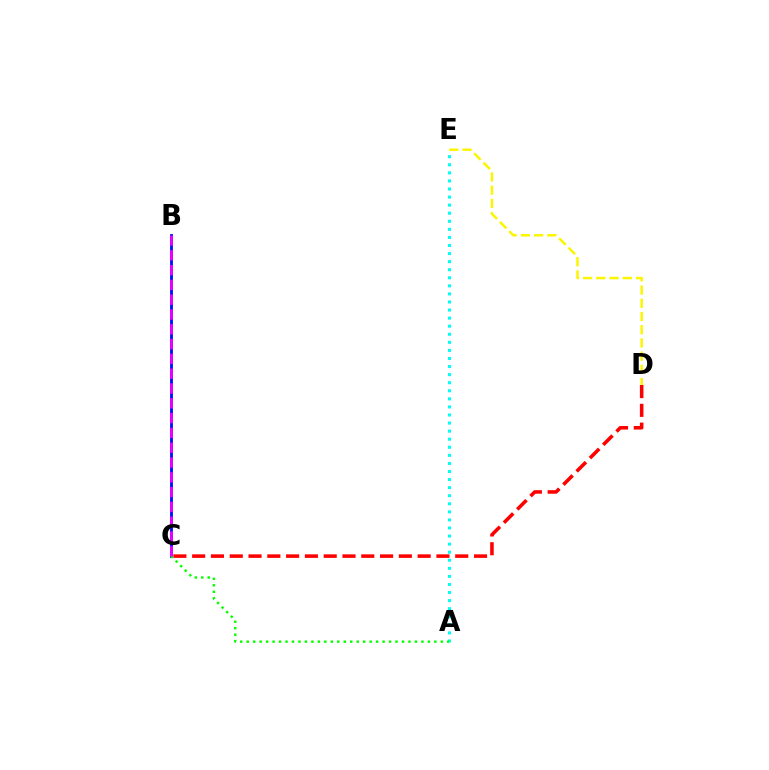{('D', 'E'): [{'color': '#fcf500', 'line_style': 'dashed', 'thickness': 1.79}], ('B', 'C'): [{'color': '#0010ff', 'line_style': 'solid', 'thickness': 2.05}, {'color': '#ee00ff', 'line_style': 'dashed', 'thickness': 2.01}], ('A', 'E'): [{'color': '#00fff6', 'line_style': 'dotted', 'thickness': 2.19}], ('C', 'D'): [{'color': '#ff0000', 'line_style': 'dashed', 'thickness': 2.55}], ('A', 'C'): [{'color': '#08ff00', 'line_style': 'dotted', 'thickness': 1.76}]}